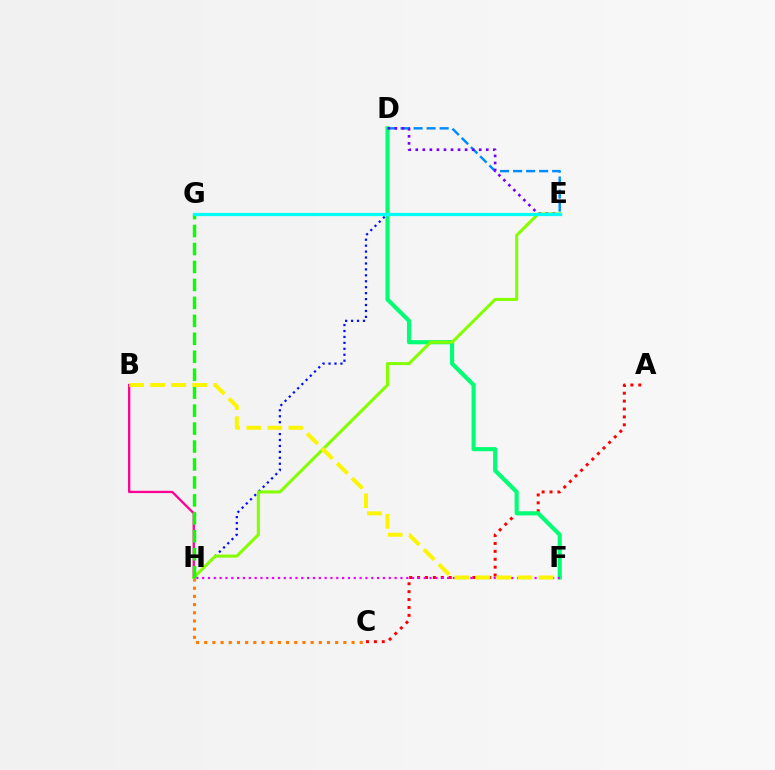{('A', 'C'): [{'color': '#ff0000', 'line_style': 'dotted', 'thickness': 2.15}], ('D', 'E'): [{'color': '#008cff', 'line_style': 'dashed', 'thickness': 1.77}, {'color': '#7200ff', 'line_style': 'dotted', 'thickness': 1.91}], ('C', 'H'): [{'color': '#ff7c00', 'line_style': 'dotted', 'thickness': 2.22}], ('D', 'H'): [{'color': '#0010ff', 'line_style': 'dotted', 'thickness': 1.61}], ('D', 'F'): [{'color': '#00ff74', 'line_style': 'solid', 'thickness': 2.97}], ('B', 'H'): [{'color': '#ff0094', 'line_style': 'solid', 'thickness': 1.65}], ('F', 'H'): [{'color': '#ee00ff', 'line_style': 'dotted', 'thickness': 1.58}], ('E', 'H'): [{'color': '#84ff00', 'line_style': 'solid', 'thickness': 2.2}], ('G', 'H'): [{'color': '#08ff00', 'line_style': 'dashed', 'thickness': 2.44}], ('B', 'F'): [{'color': '#fcf500', 'line_style': 'dashed', 'thickness': 2.86}], ('E', 'G'): [{'color': '#00fff6', 'line_style': 'solid', 'thickness': 2.34}]}